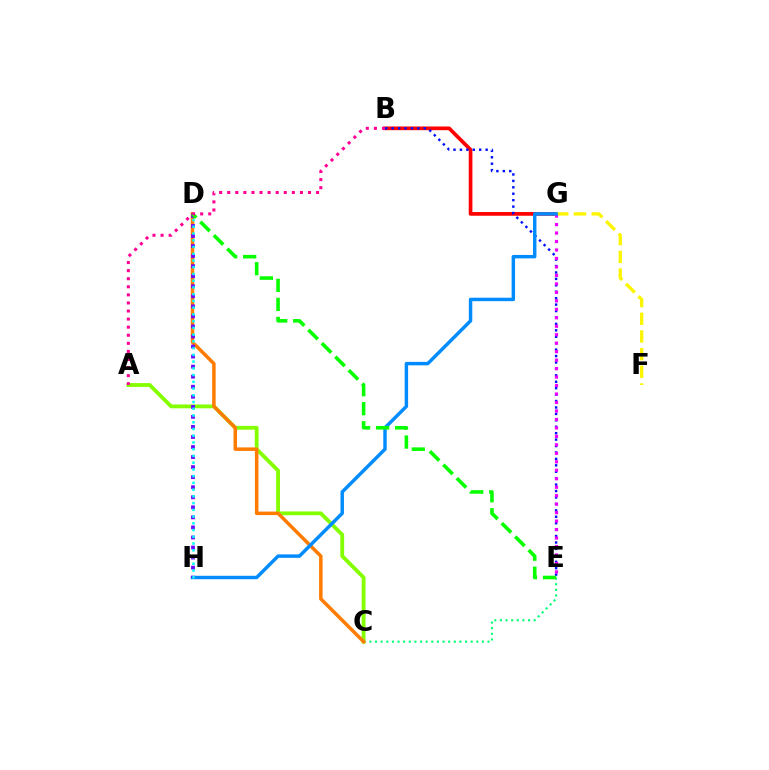{('C', 'E'): [{'color': '#00ff74', 'line_style': 'dotted', 'thickness': 1.53}], ('A', 'C'): [{'color': '#84ff00', 'line_style': 'solid', 'thickness': 2.75}], ('C', 'D'): [{'color': '#ff7c00', 'line_style': 'solid', 'thickness': 2.53}], ('B', 'G'): [{'color': '#ff0000', 'line_style': 'solid', 'thickness': 2.66}], ('F', 'G'): [{'color': '#fcf500', 'line_style': 'dashed', 'thickness': 2.4}], ('B', 'E'): [{'color': '#0010ff', 'line_style': 'dotted', 'thickness': 1.75}], ('E', 'G'): [{'color': '#ee00ff', 'line_style': 'dotted', 'thickness': 2.3}], ('G', 'H'): [{'color': '#008cff', 'line_style': 'solid', 'thickness': 2.48}], ('D', 'H'): [{'color': '#7200ff', 'line_style': 'dotted', 'thickness': 2.73}, {'color': '#00fff6', 'line_style': 'dotted', 'thickness': 1.83}], ('D', 'E'): [{'color': '#08ff00', 'line_style': 'dashed', 'thickness': 2.59}], ('A', 'B'): [{'color': '#ff0094', 'line_style': 'dotted', 'thickness': 2.19}]}